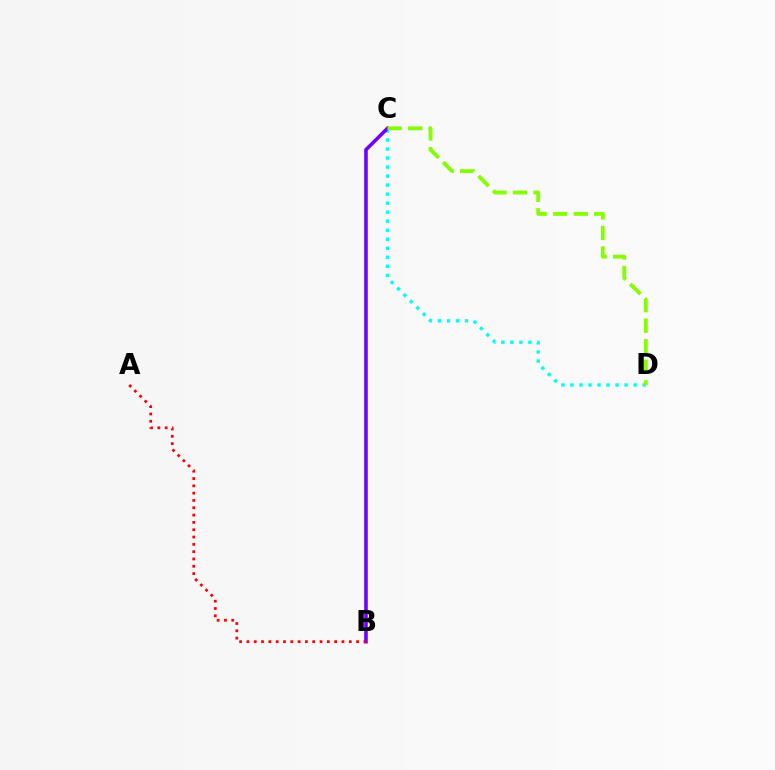{('C', 'D'): [{'color': '#00fff6', 'line_style': 'dotted', 'thickness': 2.45}, {'color': '#84ff00', 'line_style': 'dashed', 'thickness': 2.79}], ('B', 'C'): [{'color': '#7200ff', 'line_style': 'solid', 'thickness': 2.59}], ('A', 'B'): [{'color': '#ff0000', 'line_style': 'dotted', 'thickness': 1.99}]}